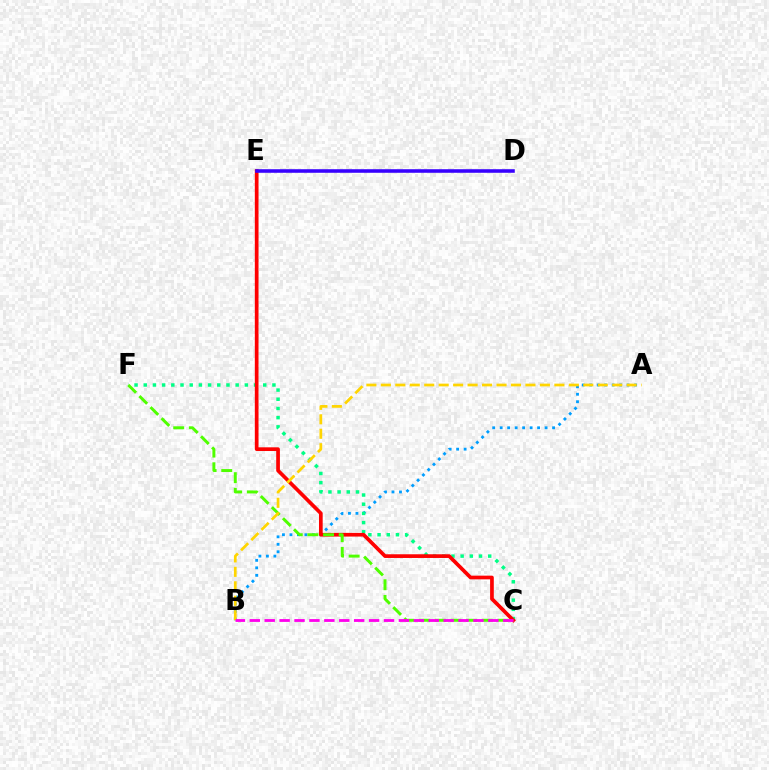{('A', 'B'): [{'color': '#009eff', 'line_style': 'dotted', 'thickness': 2.03}, {'color': '#ffd500', 'line_style': 'dashed', 'thickness': 1.96}], ('C', 'F'): [{'color': '#00ff86', 'line_style': 'dotted', 'thickness': 2.5}, {'color': '#4fff00', 'line_style': 'dashed', 'thickness': 2.13}], ('C', 'E'): [{'color': '#ff0000', 'line_style': 'solid', 'thickness': 2.66}], ('D', 'E'): [{'color': '#3700ff', 'line_style': 'solid', 'thickness': 2.57}], ('B', 'C'): [{'color': '#ff00ed', 'line_style': 'dashed', 'thickness': 2.03}]}